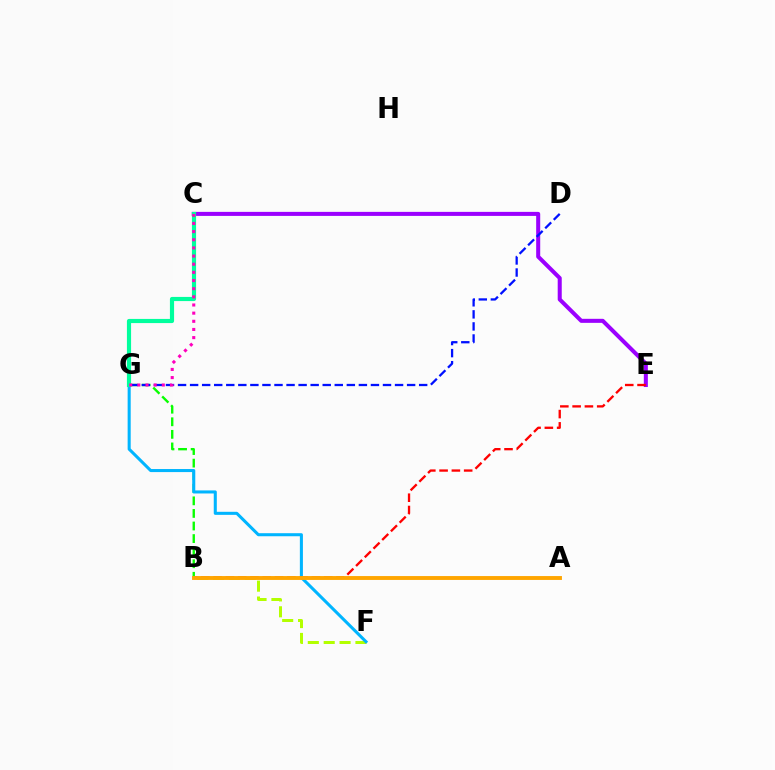{('B', 'G'): [{'color': '#08ff00', 'line_style': 'dashed', 'thickness': 1.71}], ('B', 'F'): [{'color': '#b3ff00', 'line_style': 'dashed', 'thickness': 2.16}], ('C', 'E'): [{'color': '#9b00ff', 'line_style': 'solid', 'thickness': 2.91}], ('F', 'G'): [{'color': '#00b5ff', 'line_style': 'solid', 'thickness': 2.2}], ('D', 'G'): [{'color': '#0010ff', 'line_style': 'dashed', 'thickness': 1.64}], ('C', 'G'): [{'color': '#00ff9d', 'line_style': 'solid', 'thickness': 2.99}, {'color': '#ff00bd', 'line_style': 'dotted', 'thickness': 2.22}], ('B', 'E'): [{'color': '#ff0000', 'line_style': 'dashed', 'thickness': 1.67}], ('A', 'B'): [{'color': '#ffa500', 'line_style': 'solid', 'thickness': 2.79}]}